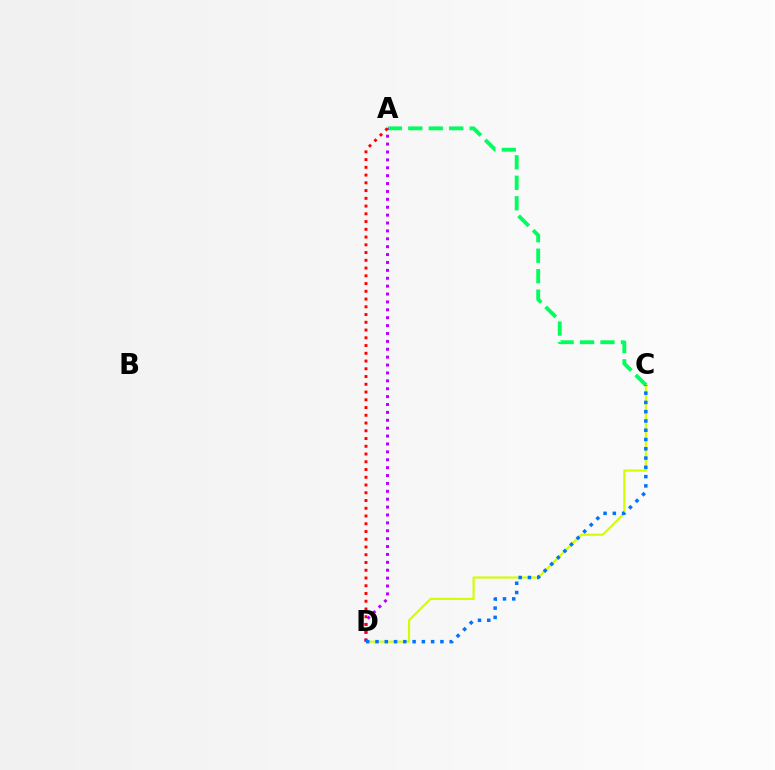{('C', 'D'): [{'color': '#d1ff00', 'line_style': 'solid', 'thickness': 1.54}, {'color': '#0074ff', 'line_style': 'dotted', 'thickness': 2.52}], ('A', 'C'): [{'color': '#00ff5c', 'line_style': 'dashed', 'thickness': 2.78}], ('A', 'D'): [{'color': '#b900ff', 'line_style': 'dotted', 'thickness': 2.14}, {'color': '#ff0000', 'line_style': 'dotted', 'thickness': 2.11}]}